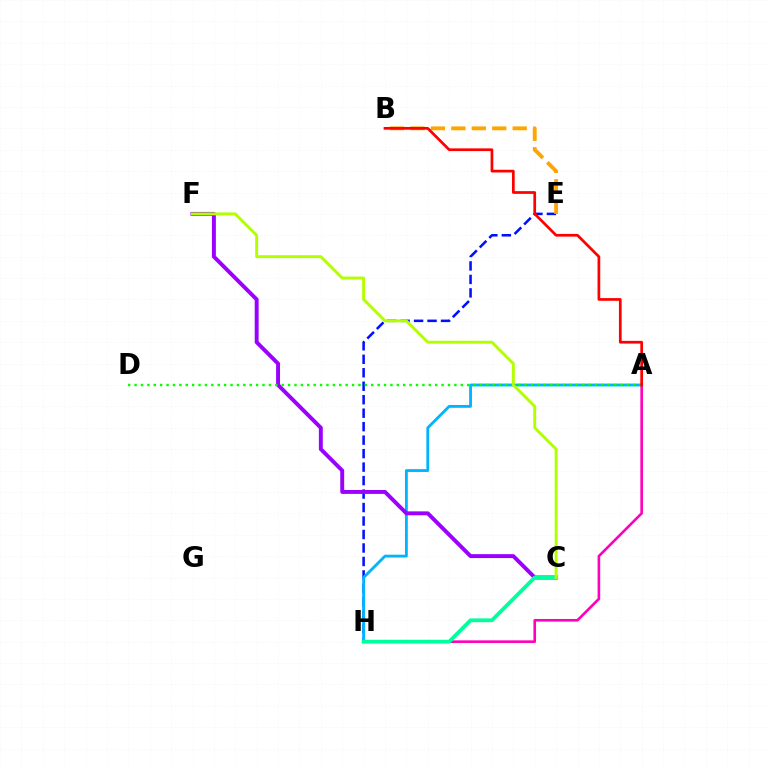{('E', 'H'): [{'color': '#0010ff', 'line_style': 'dashed', 'thickness': 1.83}], ('A', 'H'): [{'color': '#00b5ff', 'line_style': 'solid', 'thickness': 2.04}, {'color': '#ff00bd', 'line_style': 'solid', 'thickness': 1.89}], ('C', 'F'): [{'color': '#9b00ff', 'line_style': 'solid', 'thickness': 2.82}, {'color': '#b3ff00', 'line_style': 'solid', 'thickness': 2.11}], ('C', 'H'): [{'color': '#00ff9d', 'line_style': 'solid', 'thickness': 2.75}], ('B', 'E'): [{'color': '#ffa500', 'line_style': 'dashed', 'thickness': 2.78}], ('A', 'D'): [{'color': '#08ff00', 'line_style': 'dotted', 'thickness': 1.74}], ('A', 'B'): [{'color': '#ff0000', 'line_style': 'solid', 'thickness': 1.95}]}